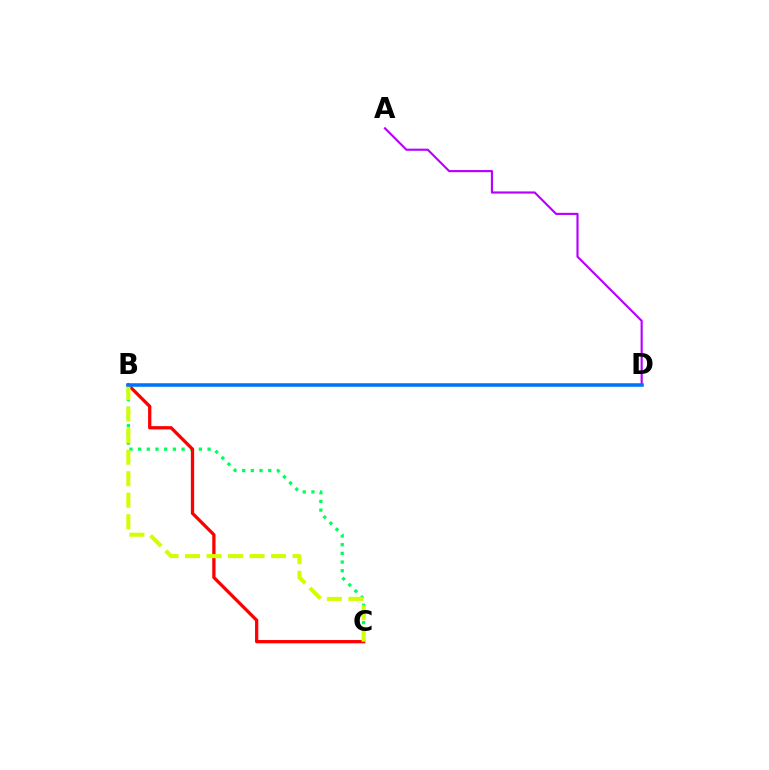{('B', 'C'): [{'color': '#00ff5c', 'line_style': 'dotted', 'thickness': 2.36}, {'color': '#ff0000', 'line_style': 'solid', 'thickness': 2.36}, {'color': '#d1ff00', 'line_style': 'dashed', 'thickness': 2.92}], ('A', 'D'): [{'color': '#b900ff', 'line_style': 'solid', 'thickness': 1.55}], ('B', 'D'): [{'color': '#0074ff', 'line_style': 'solid', 'thickness': 2.55}]}